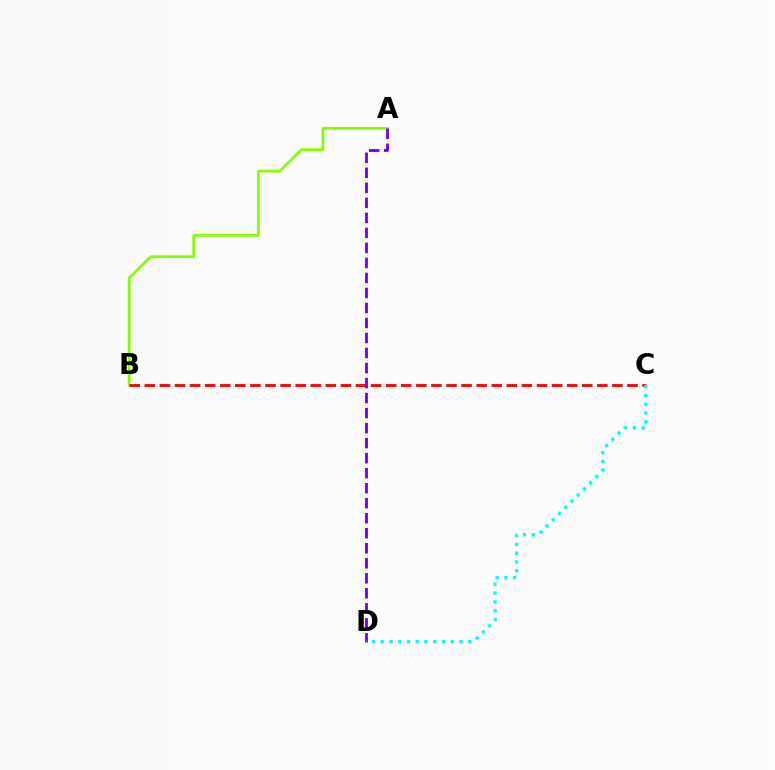{('A', 'B'): [{'color': '#84ff00', 'line_style': 'solid', 'thickness': 1.96}], ('B', 'C'): [{'color': '#ff0000', 'line_style': 'dashed', 'thickness': 2.05}], ('A', 'D'): [{'color': '#7200ff', 'line_style': 'dashed', 'thickness': 2.04}], ('C', 'D'): [{'color': '#00fff6', 'line_style': 'dotted', 'thickness': 2.38}]}